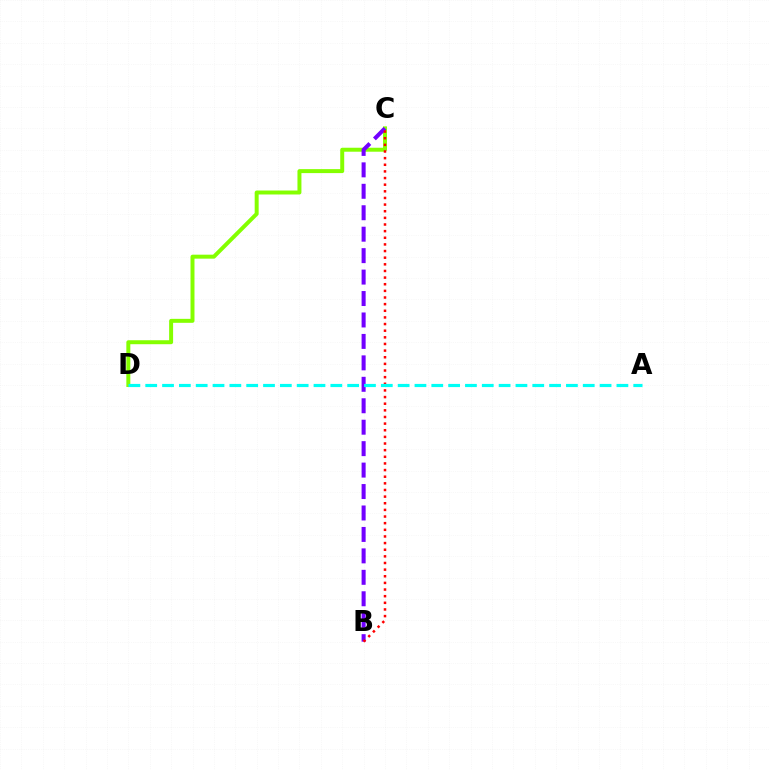{('C', 'D'): [{'color': '#84ff00', 'line_style': 'solid', 'thickness': 2.86}], ('B', 'C'): [{'color': '#7200ff', 'line_style': 'dashed', 'thickness': 2.91}, {'color': '#ff0000', 'line_style': 'dotted', 'thickness': 1.8}], ('A', 'D'): [{'color': '#00fff6', 'line_style': 'dashed', 'thickness': 2.29}]}